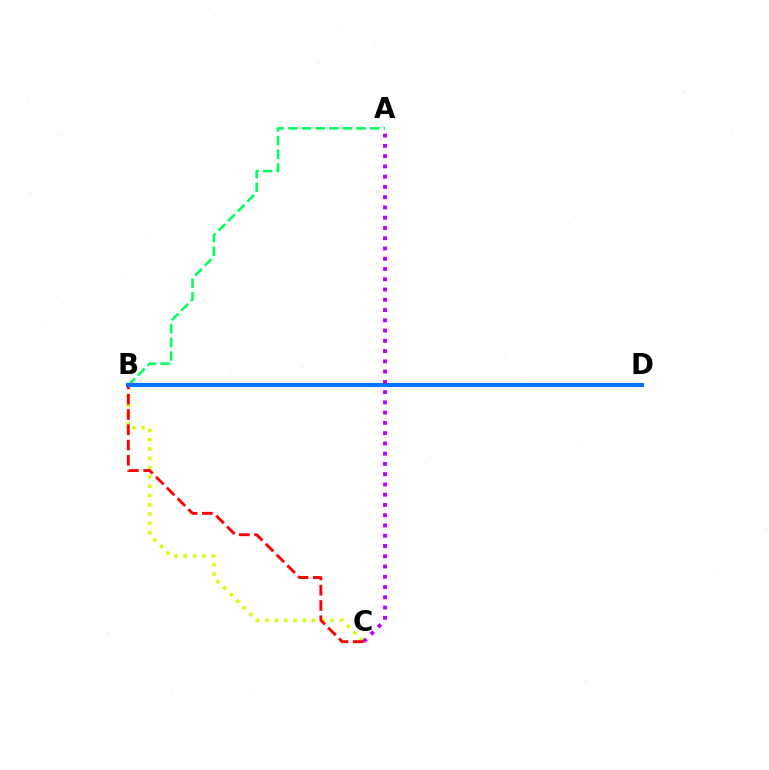{('A', 'B'): [{'color': '#00ff5c', 'line_style': 'dashed', 'thickness': 1.85}], ('B', 'C'): [{'color': '#d1ff00', 'line_style': 'dotted', 'thickness': 2.53}, {'color': '#ff0000', 'line_style': 'dashed', 'thickness': 2.08}], ('B', 'D'): [{'color': '#0074ff', 'line_style': 'solid', 'thickness': 2.92}], ('A', 'C'): [{'color': '#b900ff', 'line_style': 'dotted', 'thickness': 2.79}]}